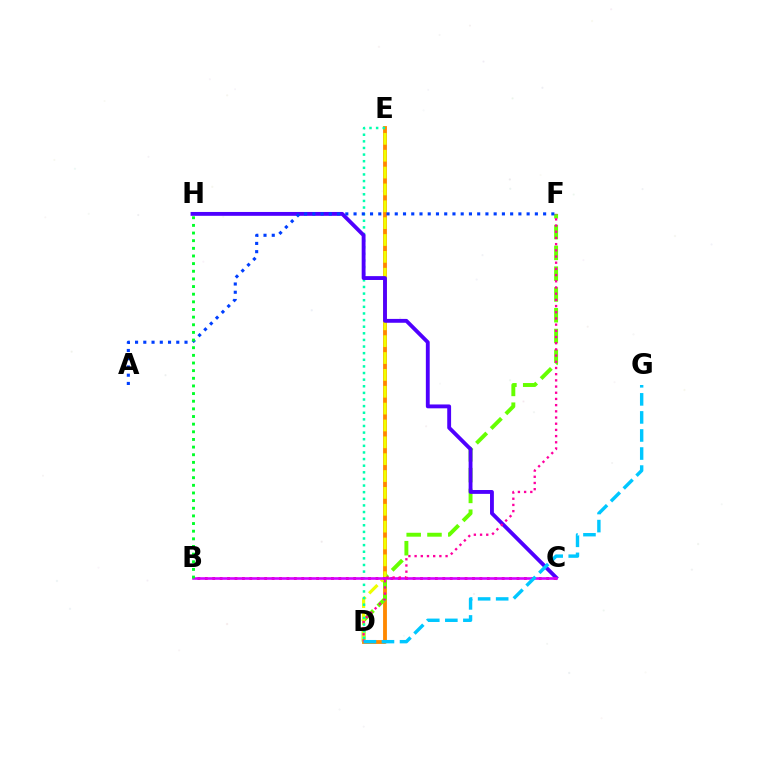{('D', 'E'): [{'color': '#ff8800', 'line_style': 'solid', 'thickness': 2.77}, {'color': '#eeff00', 'line_style': 'dashed', 'thickness': 2.29}, {'color': '#00ffaf', 'line_style': 'dotted', 'thickness': 1.8}], ('D', 'F'): [{'color': '#66ff00', 'line_style': 'dashed', 'thickness': 2.82}, {'color': '#ff00a0', 'line_style': 'dotted', 'thickness': 1.68}], ('C', 'H'): [{'color': '#4f00ff', 'line_style': 'solid', 'thickness': 2.77}], ('B', 'C'): [{'color': '#ff0000', 'line_style': 'dotted', 'thickness': 2.02}, {'color': '#d600ff', 'line_style': 'solid', 'thickness': 1.88}], ('A', 'F'): [{'color': '#003fff', 'line_style': 'dotted', 'thickness': 2.24}], ('D', 'G'): [{'color': '#00c7ff', 'line_style': 'dashed', 'thickness': 2.45}], ('B', 'H'): [{'color': '#00ff27', 'line_style': 'dotted', 'thickness': 2.08}]}